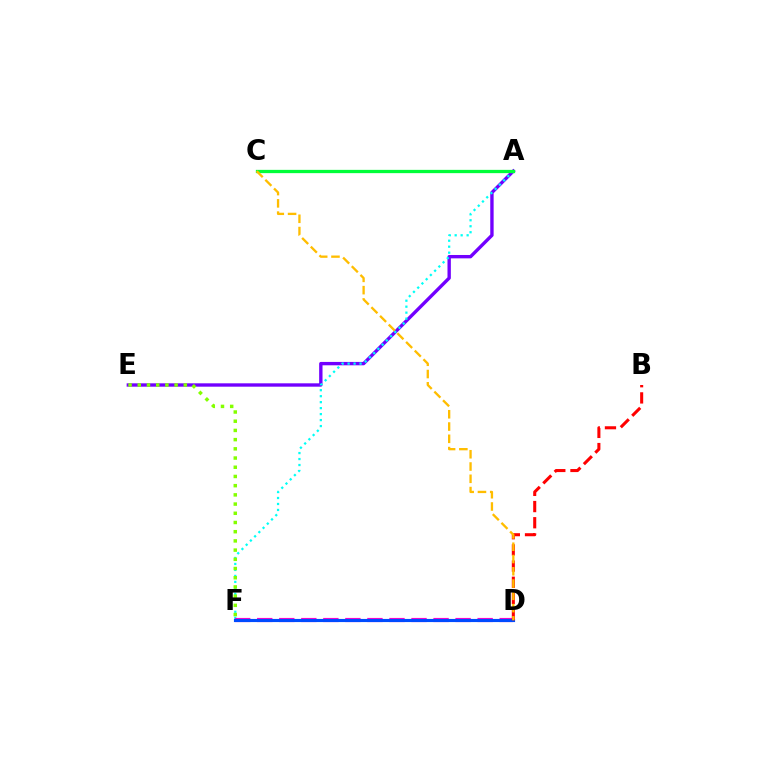{('A', 'E'): [{'color': '#7200ff', 'line_style': 'solid', 'thickness': 2.42}], ('A', 'F'): [{'color': '#00fff6', 'line_style': 'dotted', 'thickness': 1.62}], ('D', 'F'): [{'color': '#ff00cf', 'line_style': 'dashed', 'thickness': 2.99}, {'color': '#004bff', 'line_style': 'solid', 'thickness': 2.26}], ('A', 'C'): [{'color': '#00ff39', 'line_style': 'solid', 'thickness': 2.36}], ('B', 'D'): [{'color': '#ff0000', 'line_style': 'dashed', 'thickness': 2.2}], ('C', 'D'): [{'color': '#ffbd00', 'line_style': 'dashed', 'thickness': 1.67}], ('E', 'F'): [{'color': '#84ff00', 'line_style': 'dotted', 'thickness': 2.5}]}